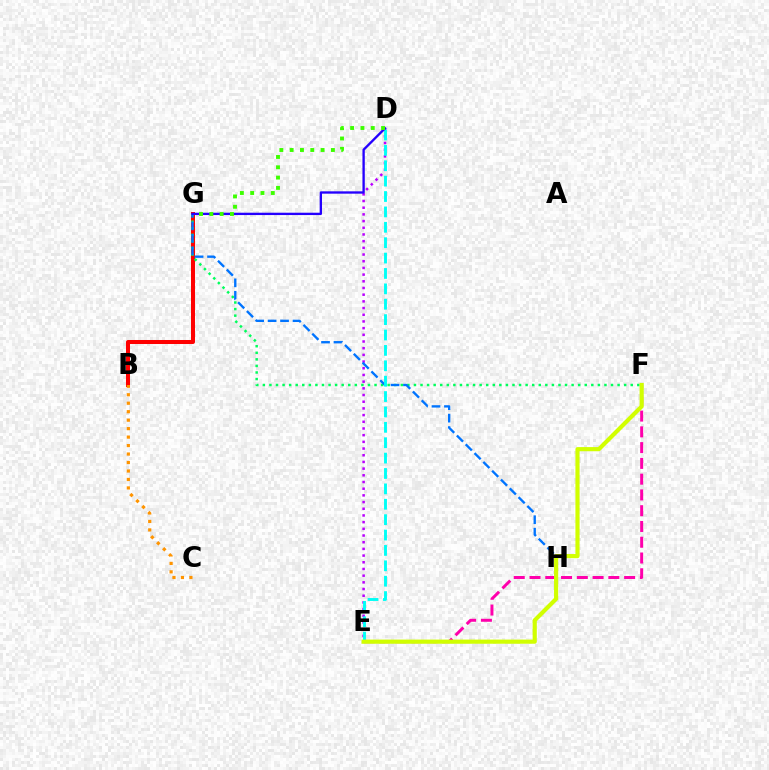{('B', 'G'): [{'color': '#ff0000', 'line_style': 'solid', 'thickness': 2.89}], ('F', 'G'): [{'color': '#00ff5c', 'line_style': 'dotted', 'thickness': 1.78}], ('D', 'E'): [{'color': '#b900ff', 'line_style': 'dotted', 'thickness': 1.82}, {'color': '#00fff6', 'line_style': 'dashed', 'thickness': 2.09}], ('G', 'H'): [{'color': '#0074ff', 'line_style': 'dashed', 'thickness': 1.69}], ('E', 'F'): [{'color': '#ff00ac', 'line_style': 'dashed', 'thickness': 2.14}, {'color': '#d1ff00', 'line_style': 'solid', 'thickness': 2.99}], ('B', 'C'): [{'color': '#ff9400', 'line_style': 'dotted', 'thickness': 2.3}], ('D', 'G'): [{'color': '#2500ff', 'line_style': 'solid', 'thickness': 1.68}, {'color': '#3dff00', 'line_style': 'dotted', 'thickness': 2.8}]}